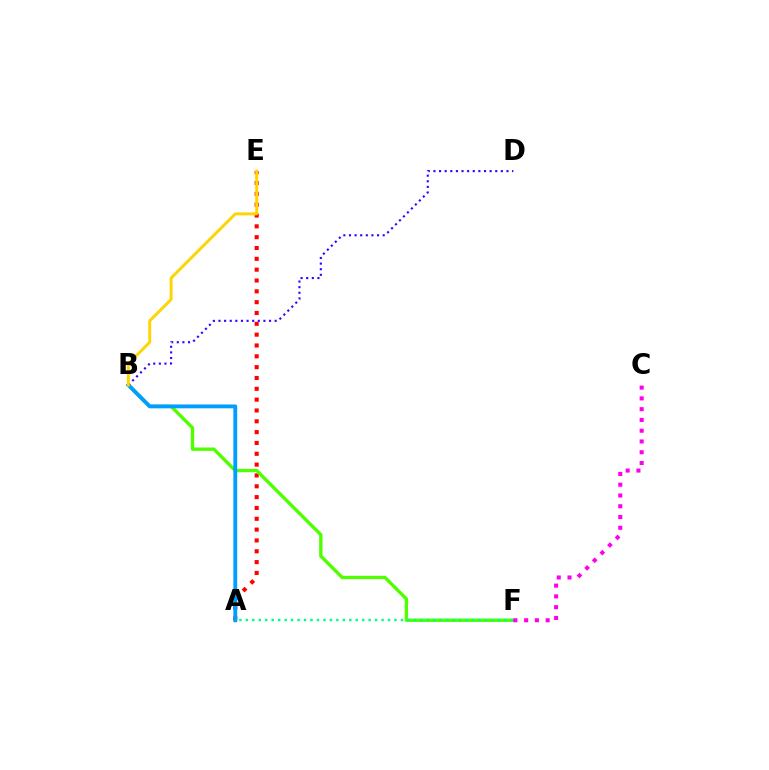{('A', 'E'): [{'color': '#ff0000', 'line_style': 'dotted', 'thickness': 2.94}], ('B', 'F'): [{'color': '#4fff00', 'line_style': 'solid', 'thickness': 2.41}], ('A', 'B'): [{'color': '#009eff', 'line_style': 'solid', 'thickness': 2.77}], ('B', 'D'): [{'color': '#3700ff', 'line_style': 'dotted', 'thickness': 1.53}], ('A', 'F'): [{'color': '#00ff86', 'line_style': 'dotted', 'thickness': 1.76}], ('C', 'F'): [{'color': '#ff00ed', 'line_style': 'dotted', 'thickness': 2.93}], ('B', 'E'): [{'color': '#ffd500', 'line_style': 'solid', 'thickness': 2.11}]}